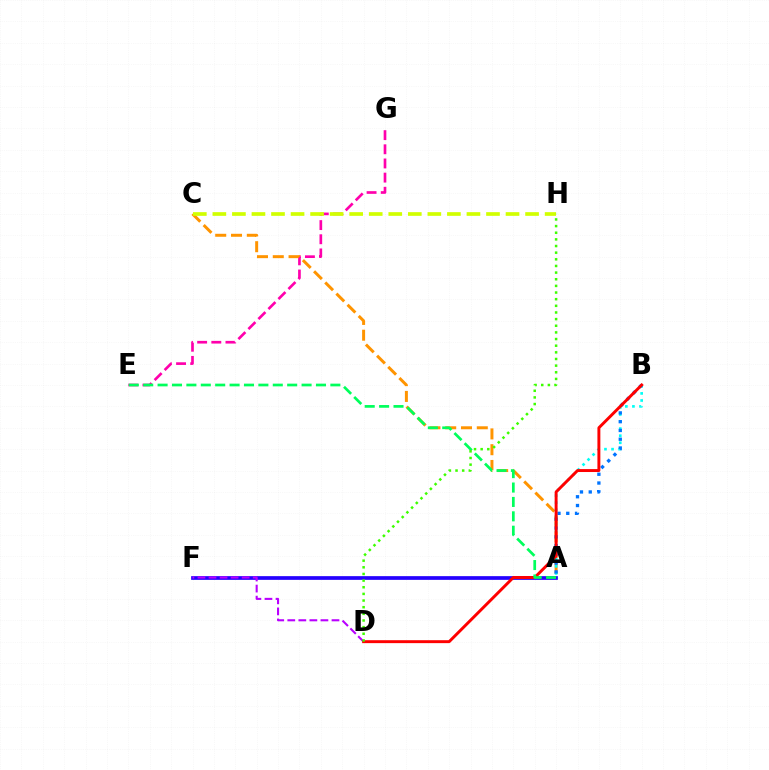{('E', 'G'): [{'color': '#ff00ac', 'line_style': 'dashed', 'thickness': 1.92}], ('A', 'C'): [{'color': '#ff9400', 'line_style': 'dashed', 'thickness': 2.14}], ('A', 'F'): [{'color': '#2500ff', 'line_style': 'solid', 'thickness': 2.67}], ('C', 'H'): [{'color': '#d1ff00', 'line_style': 'dashed', 'thickness': 2.66}], ('D', 'F'): [{'color': '#b900ff', 'line_style': 'dashed', 'thickness': 1.5}], ('A', 'B'): [{'color': '#00fff6', 'line_style': 'dotted', 'thickness': 1.92}, {'color': '#0074ff', 'line_style': 'dotted', 'thickness': 2.38}], ('B', 'D'): [{'color': '#ff0000', 'line_style': 'solid', 'thickness': 2.11}], ('A', 'E'): [{'color': '#00ff5c', 'line_style': 'dashed', 'thickness': 1.96}], ('D', 'H'): [{'color': '#3dff00', 'line_style': 'dotted', 'thickness': 1.81}]}